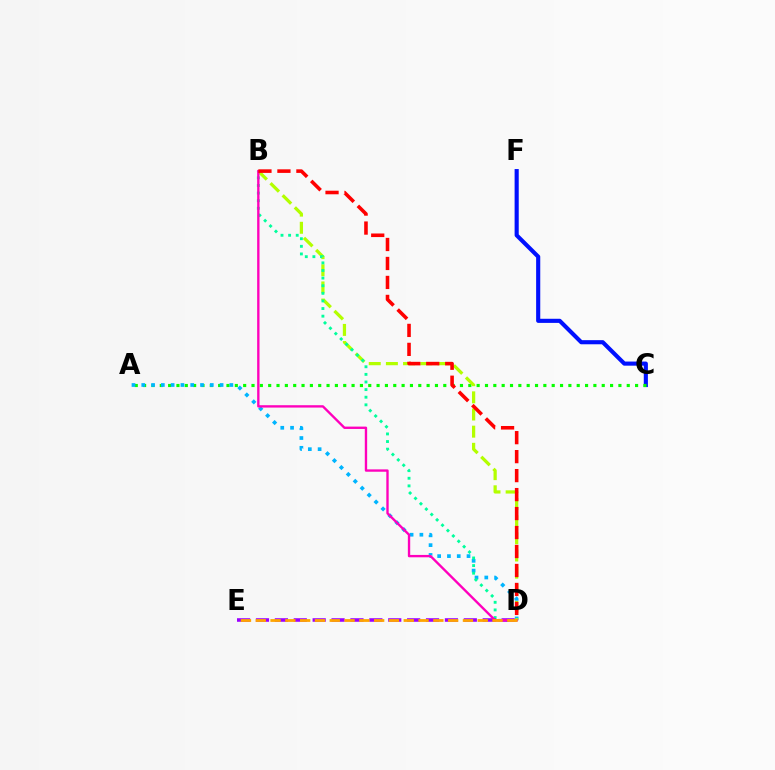{('C', 'F'): [{'color': '#0010ff', 'line_style': 'solid', 'thickness': 2.97}], ('A', 'C'): [{'color': '#08ff00', 'line_style': 'dotted', 'thickness': 2.27}], ('A', 'D'): [{'color': '#00b5ff', 'line_style': 'dotted', 'thickness': 2.66}], ('B', 'D'): [{'color': '#b3ff00', 'line_style': 'dashed', 'thickness': 2.33}, {'color': '#00ff9d', 'line_style': 'dotted', 'thickness': 2.07}, {'color': '#ff00bd', 'line_style': 'solid', 'thickness': 1.7}, {'color': '#ff0000', 'line_style': 'dashed', 'thickness': 2.58}], ('D', 'E'): [{'color': '#9b00ff', 'line_style': 'dashed', 'thickness': 2.57}, {'color': '#ffa500', 'line_style': 'dashed', 'thickness': 2.01}]}